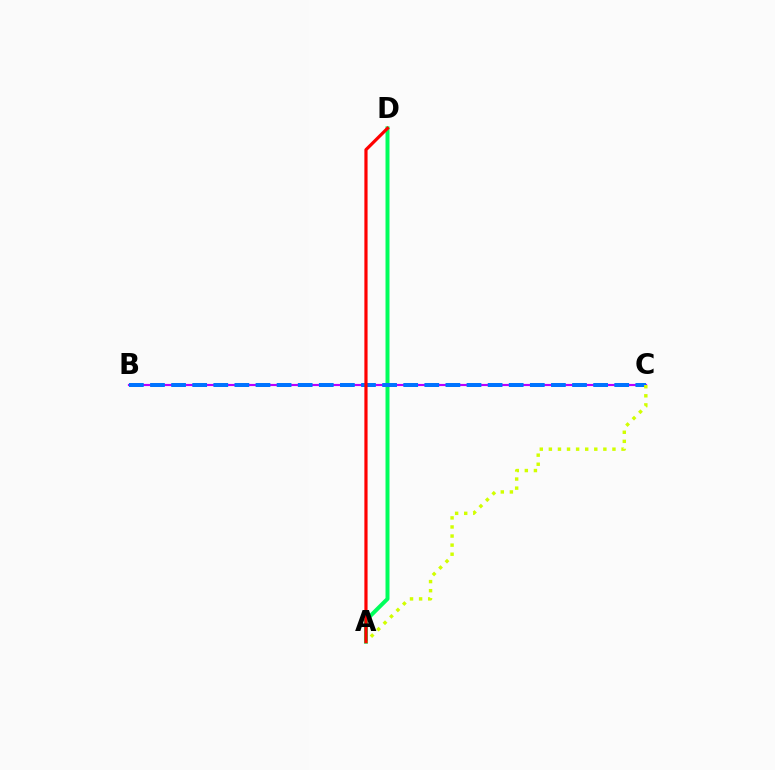{('A', 'D'): [{'color': '#00ff5c', 'line_style': 'solid', 'thickness': 2.86}, {'color': '#ff0000', 'line_style': 'solid', 'thickness': 2.3}], ('B', 'C'): [{'color': '#b900ff', 'line_style': 'solid', 'thickness': 1.56}, {'color': '#0074ff', 'line_style': 'dashed', 'thickness': 2.87}], ('A', 'C'): [{'color': '#d1ff00', 'line_style': 'dotted', 'thickness': 2.47}]}